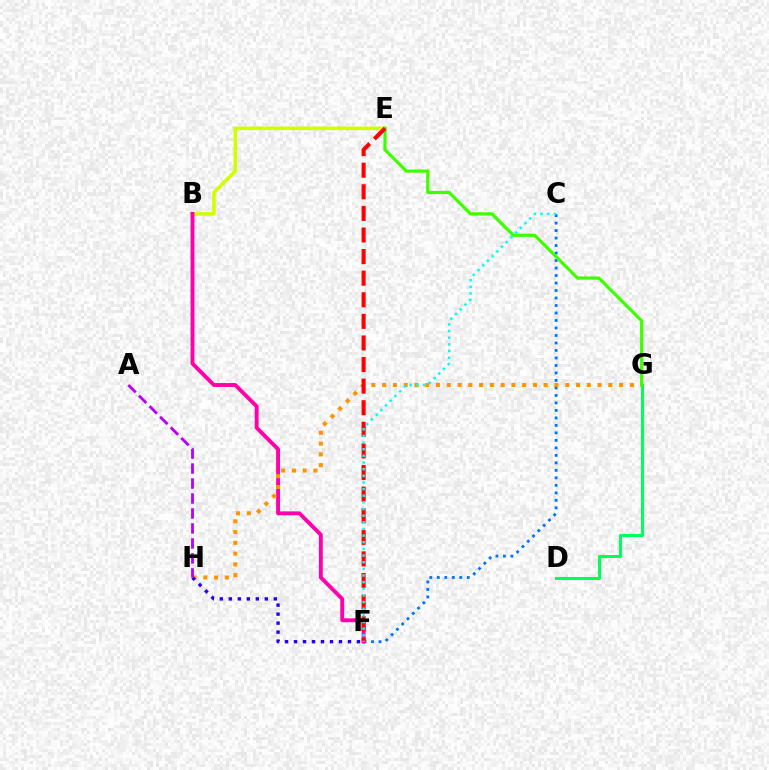{('C', 'F'): [{'color': '#0074ff', 'line_style': 'dotted', 'thickness': 2.04}, {'color': '#00fff6', 'line_style': 'dotted', 'thickness': 1.81}], ('B', 'E'): [{'color': '#d1ff00', 'line_style': 'solid', 'thickness': 2.56}], ('B', 'F'): [{'color': '#ff00ac', 'line_style': 'solid', 'thickness': 2.8}], ('D', 'G'): [{'color': '#00ff5c', 'line_style': 'solid', 'thickness': 2.2}], ('G', 'H'): [{'color': '#ff9400', 'line_style': 'dotted', 'thickness': 2.93}], ('E', 'G'): [{'color': '#3dff00', 'line_style': 'solid', 'thickness': 2.31}], ('E', 'F'): [{'color': '#ff0000', 'line_style': 'dashed', 'thickness': 2.93}], ('F', 'H'): [{'color': '#2500ff', 'line_style': 'dotted', 'thickness': 2.44}], ('A', 'H'): [{'color': '#b900ff', 'line_style': 'dashed', 'thickness': 2.04}]}